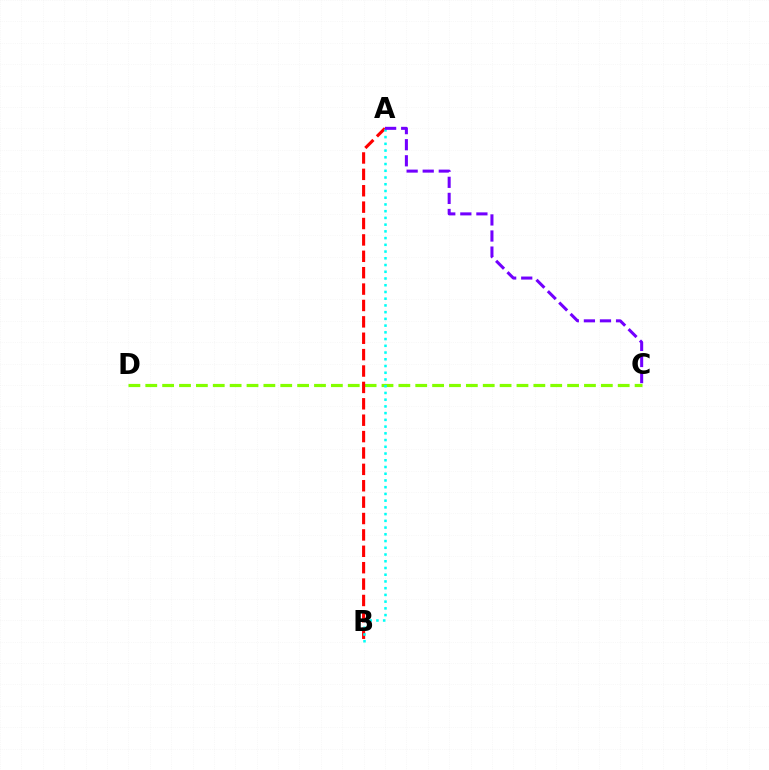{('C', 'D'): [{'color': '#84ff00', 'line_style': 'dashed', 'thickness': 2.29}], ('A', 'B'): [{'color': '#ff0000', 'line_style': 'dashed', 'thickness': 2.23}, {'color': '#00fff6', 'line_style': 'dotted', 'thickness': 1.83}], ('A', 'C'): [{'color': '#7200ff', 'line_style': 'dashed', 'thickness': 2.18}]}